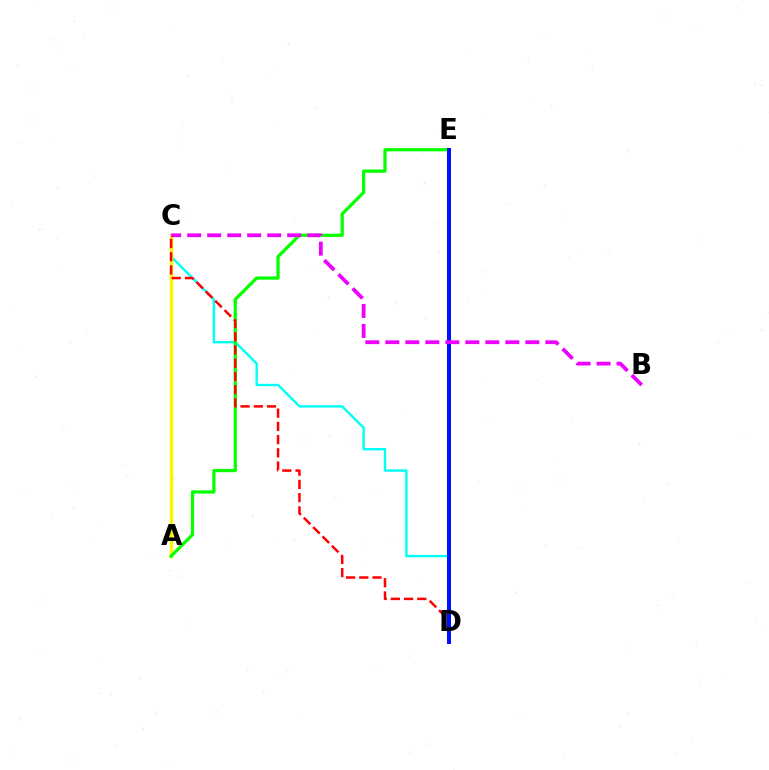{('C', 'D'): [{'color': '#00fff6', 'line_style': 'solid', 'thickness': 1.73}, {'color': '#ff0000', 'line_style': 'dashed', 'thickness': 1.8}], ('A', 'C'): [{'color': '#fcf500', 'line_style': 'solid', 'thickness': 2.51}], ('A', 'E'): [{'color': '#08ff00', 'line_style': 'solid', 'thickness': 2.34}], ('D', 'E'): [{'color': '#0010ff', 'line_style': 'solid', 'thickness': 2.9}], ('B', 'C'): [{'color': '#ee00ff', 'line_style': 'dashed', 'thickness': 2.72}]}